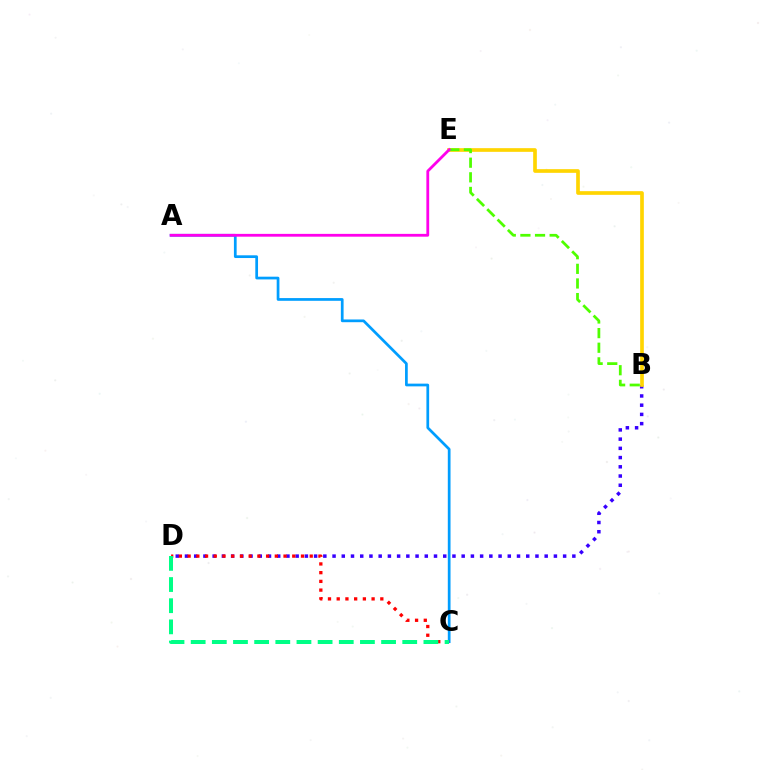{('A', 'C'): [{'color': '#009eff', 'line_style': 'solid', 'thickness': 1.96}], ('B', 'D'): [{'color': '#3700ff', 'line_style': 'dotted', 'thickness': 2.51}], ('B', 'E'): [{'color': '#ffd500', 'line_style': 'solid', 'thickness': 2.65}, {'color': '#4fff00', 'line_style': 'dashed', 'thickness': 1.99}], ('A', 'E'): [{'color': '#ff00ed', 'line_style': 'solid', 'thickness': 2.02}], ('C', 'D'): [{'color': '#ff0000', 'line_style': 'dotted', 'thickness': 2.37}, {'color': '#00ff86', 'line_style': 'dashed', 'thickness': 2.87}]}